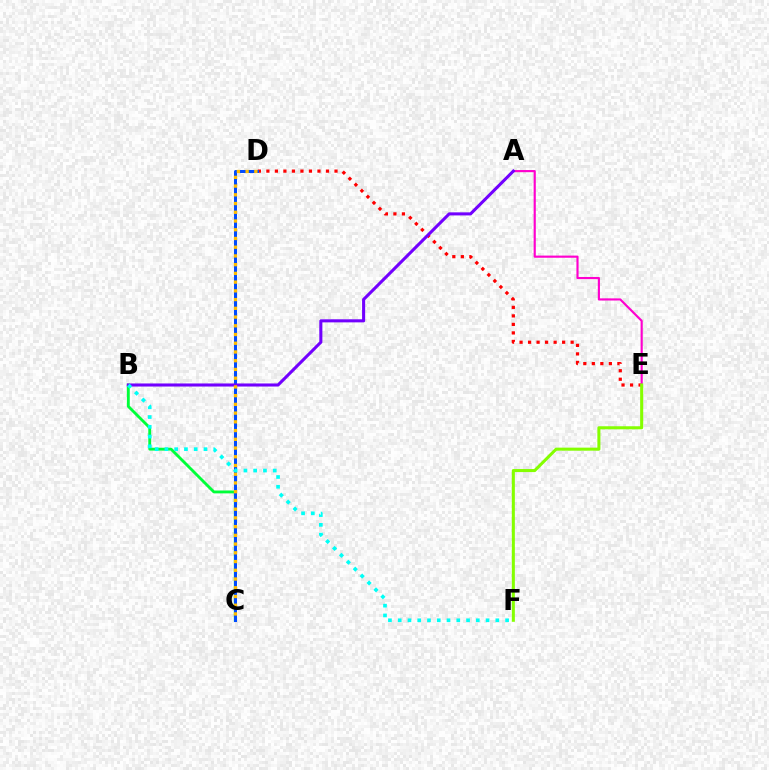{('B', 'C'): [{'color': '#00ff39', 'line_style': 'solid', 'thickness': 2.05}], ('D', 'E'): [{'color': '#ff0000', 'line_style': 'dotted', 'thickness': 2.31}], ('A', 'E'): [{'color': '#ff00cf', 'line_style': 'solid', 'thickness': 1.56}], ('C', 'D'): [{'color': '#004bff', 'line_style': 'solid', 'thickness': 2.17}, {'color': '#ffbd00', 'line_style': 'dotted', 'thickness': 2.37}], ('A', 'B'): [{'color': '#7200ff', 'line_style': 'solid', 'thickness': 2.21}], ('B', 'F'): [{'color': '#00fff6', 'line_style': 'dotted', 'thickness': 2.65}], ('E', 'F'): [{'color': '#84ff00', 'line_style': 'solid', 'thickness': 2.19}]}